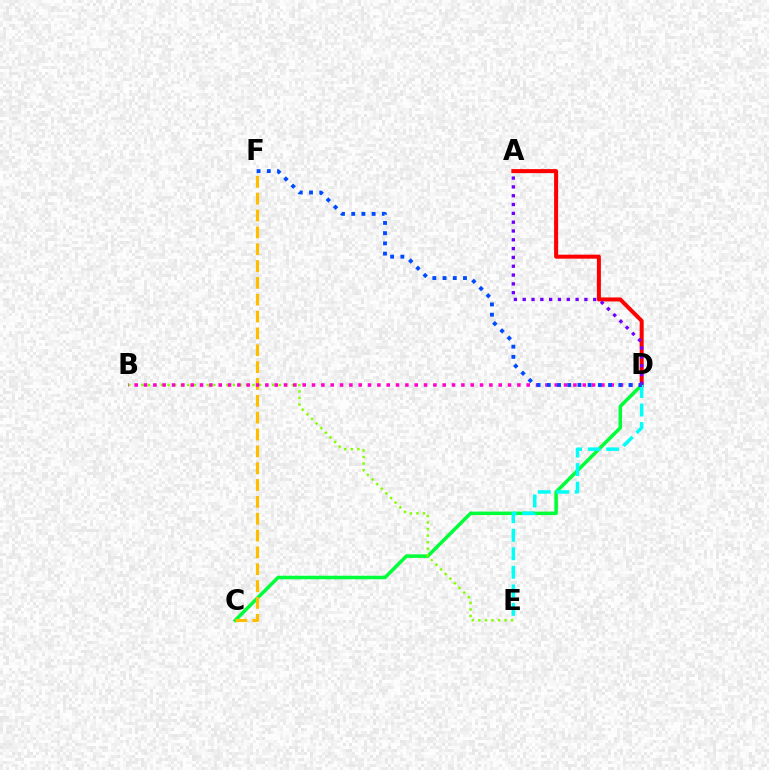{('A', 'D'): [{'color': '#ff0000', 'line_style': 'solid', 'thickness': 2.89}, {'color': '#7200ff', 'line_style': 'dotted', 'thickness': 2.39}], ('C', 'D'): [{'color': '#00ff39', 'line_style': 'solid', 'thickness': 2.53}], ('D', 'E'): [{'color': '#00fff6', 'line_style': 'dashed', 'thickness': 2.52}], ('C', 'F'): [{'color': '#ffbd00', 'line_style': 'dashed', 'thickness': 2.29}], ('B', 'E'): [{'color': '#84ff00', 'line_style': 'dotted', 'thickness': 1.78}], ('B', 'D'): [{'color': '#ff00cf', 'line_style': 'dotted', 'thickness': 2.54}], ('D', 'F'): [{'color': '#004bff', 'line_style': 'dotted', 'thickness': 2.77}]}